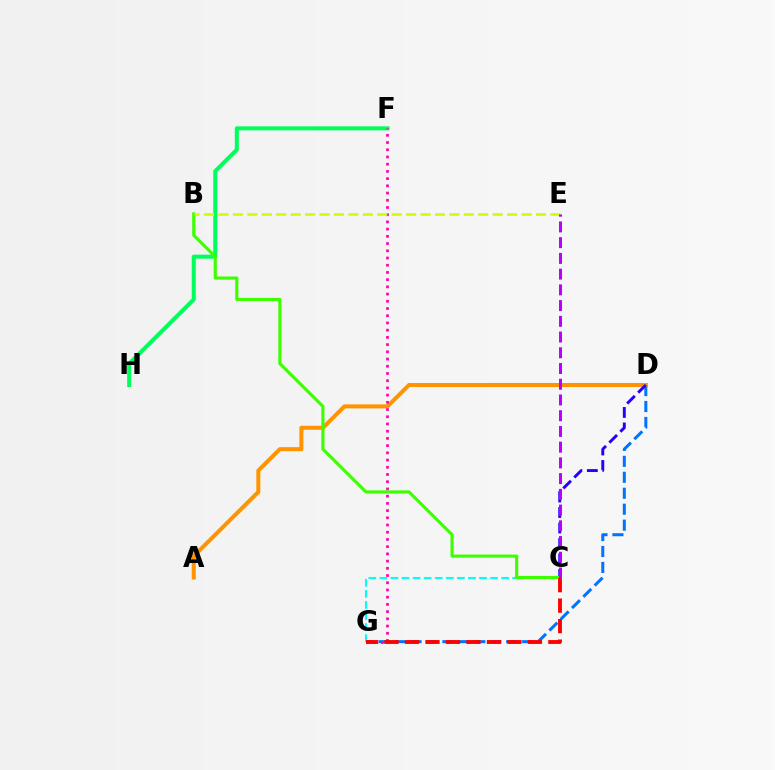{('D', 'G'): [{'color': '#0074ff', 'line_style': 'dashed', 'thickness': 2.17}], ('A', 'D'): [{'color': '#ff9400', 'line_style': 'solid', 'thickness': 2.9}], ('C', 'D'): [{'color': '#2500ff', 'line_style': 'dashed', 'thickness': 2.11}], ('F', 'H'): [{'color': '#00ff5c', 'line_style': 'solid', 'thickness': 2.9}], ('C', 'G'): [{'color': '#00fff6', 'line_style': 'dashed', 'thickness': 1.5}, {'color': '#ff0000', 'line_style': 'dashed', 'thickness': 2.78}], ('F', 'G'): [{'color': '#ff00ac', 'line_style': 'dotted', 'thickness': 1.96}], ('B', 'C'): [{'color': '#3dff00', 'line_style': 'solid', 'thickness': 2.26}], ('B', 'E'): [{'color': '#d1ff00', 'line_style': 'dashed', 'thickness': 1.96}], ('C', 'E'): [{'color': '#b900ff', 'line_style': 'dashed', 'thickness': 2.14}]}